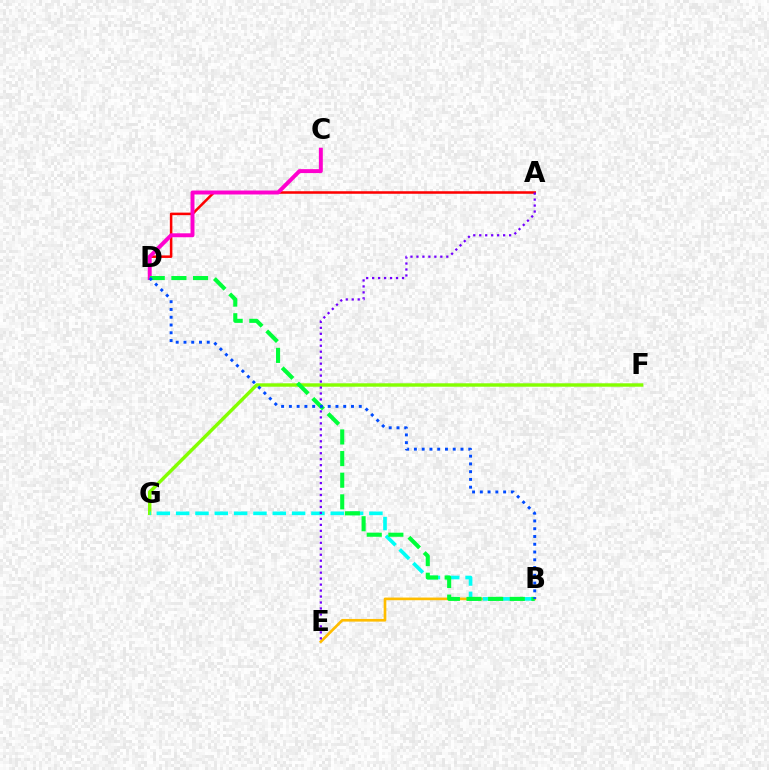{('F', 'G'): [{'color': '#84ff00', 'line_style': 'solid', 'thickness': 2.47}], ('B', 'E'): [{'color': '#ffbd00', 'line_style': 'solid', 'thickness': 1.91}], ('A', 'D'): [{'color': '#ff0000', 'line_style': 'solid', 'thickness': 1.82}], ('B', 'G'): [{'color': '#00fff6', 'line_style': 'dashed', 'thickness': 2.63}], ('A', 'E'): [{'color': '#7200ff', 'line_style': 'dotted', 'thickness': 1.62}], ('C', 'D'): [{'color': '#ff00cf', 'line_style': 'solid', 'thickness': 2.84}], ('B', 'D'): [{'color': '#00ff39', 'line_style': 'dashed', 'thickness': 2.94}, {'color': '#004bff', 'line_style': 'dotted', 'thickness': 2.11}]}